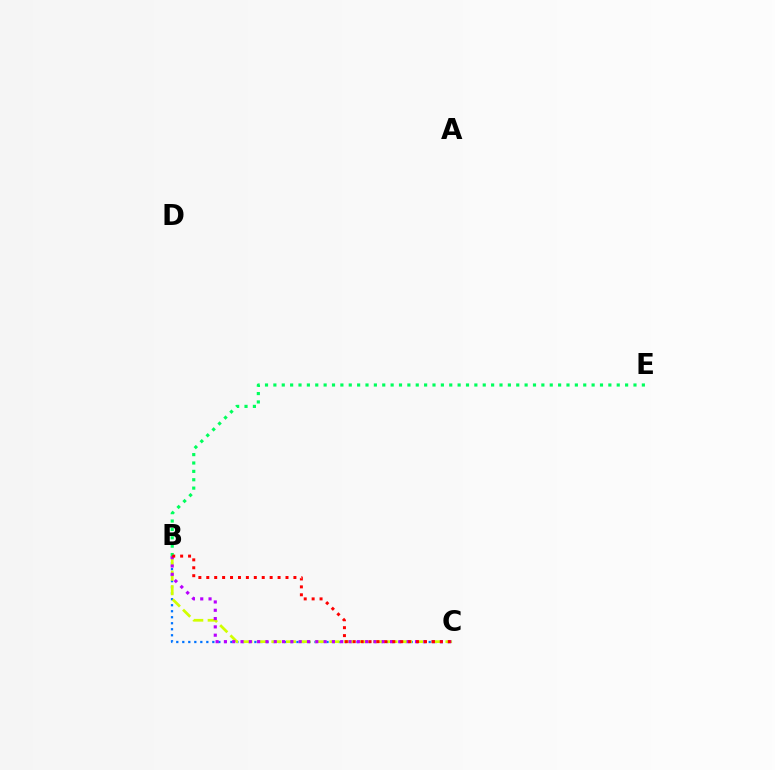{('B', 'C'): [{'color': '#0074ff', 'line_style': 'dotted', 'thickness': 1.63}, {'color': '#d1ff00', 'line_style': 'dashed', 'thickness': 1.97}, {'color': '#b900ff', 'line_style': 'dotted', 'thickness': 2.26}, {'color': '#ff0000', 'line_style': 'dotted', 'thickness': 2.15}], ('B', 'E'): [{'color': '#00ff5c', 'line_style': 'dotted', 'thickness': 2.28}]}